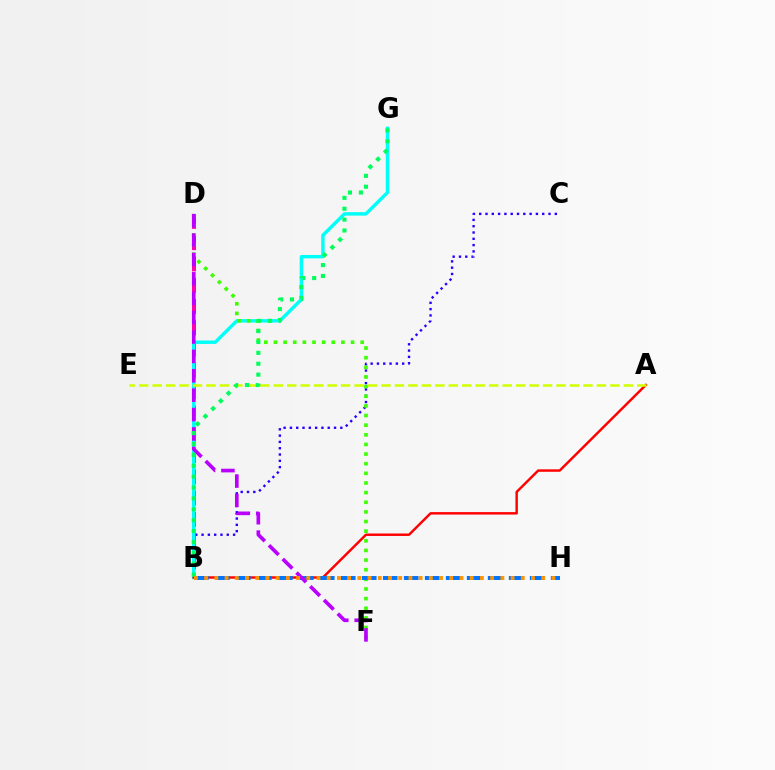{('B', 'D'): [{'color': '#ff00ac', 'line_style': 'dashed', 'thickness': 2.89}], ('B', 'C'): [{'color': '#2500ff', 'line_style': 'dotted', 'thickness': 1.71}], ('B', 'G'): [{'color': '#00fff6', 'line_style': 'solid', 'thickness': 2.47}, {'color': '#00ff5c', 'line_style': 'dotted', 'thickness': 2.96}], ('D', 'F'): [{'color': '#3dff00', 'line_style': 'dotted', 'thickness': 2.62}, {'color': '#b900ff', 'line_style': 'dashed', 'thickness': 2.63}], ('A', 'B'): [{'color': '#ff0000', 'line_style': 'solid', 'thickness': 1.76}], ('B', 'H'): [{'color': '#0074ff', 'line_style': 'dashed', 'thickness': 2.85}, {'color': '#ff9400', 'line_style': 'dotted', 'thickness': 2.78}], ('A', 'E'): [{'color': '#d1ff00', 'line_style': 'dashed', 'thickness': 1.83}]}